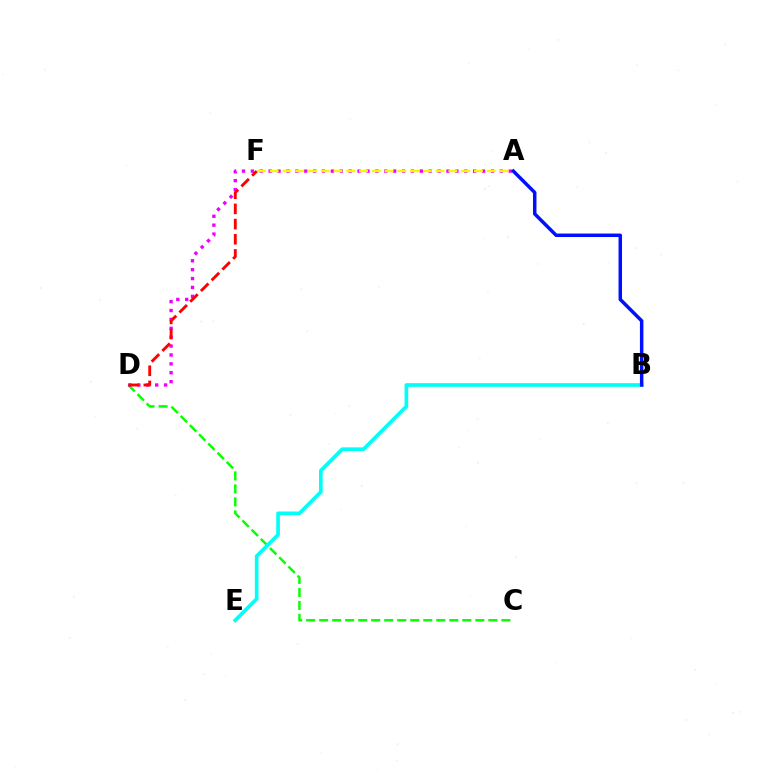{('C', 'D'): [{'color': '#08ff00', 'line_style': 'dashed', 'thickness': 1.77}], ('A', 'D'): [{'color': '#ee00ff', 'line_style': 'dotted', 'thickness': 2.42}], ('A', 'F'): [{'color': '#fcf500', 'line_style': 'dashed', 'thickness': 1.73}], ('B', 'E'): [{'color': '#00fff6', 'line_style': 'solid', 'thickness': 2.64}], ('D', 'F'): [{'color': '#ff0000', 'line_style': 'dashed', 'thickness': 2.06}], ('A', 'B'): [{'color': '#0010ff', 'line_style': 'solid', 'thickness': 2.5}]}